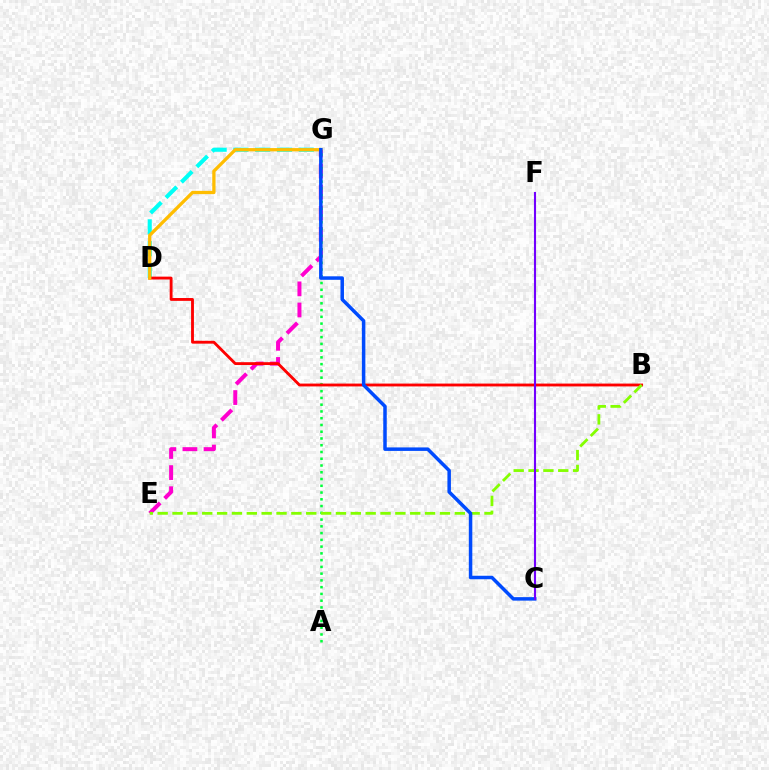{('E', 'G'): [{'color': '#ff00cf', 'line_style': 'dashed', 'thickness': 2.87}], ('D', 'G'): [{'color': '#00fff6', 'line_style': 'dashed', 'thickness': 2.96}, {'color': '#ffbd00', 'line_style': 'solid', 'thickness': 2.35}], ('A', 'G'): [{'color': '#00ff39', 'line_style': 'dotted', 'thickness': 1.84}], ('B', 'D'): [{'color': '#ff0000', 'line_style': 'solid', 'thickness': 2.05}], ('B', 'E'): [{'color': '#84ff00', 'line_style': 'dashed', 'thickness': 2.02}], ('C', 'G'): [{'color': '#004bff', 'line_style': 'solid', 'thickness': 2.52}], ('C', 'F'): [{'color': '#7200ff', 'line_style': 'solid', 'thickness': 1.52}]}